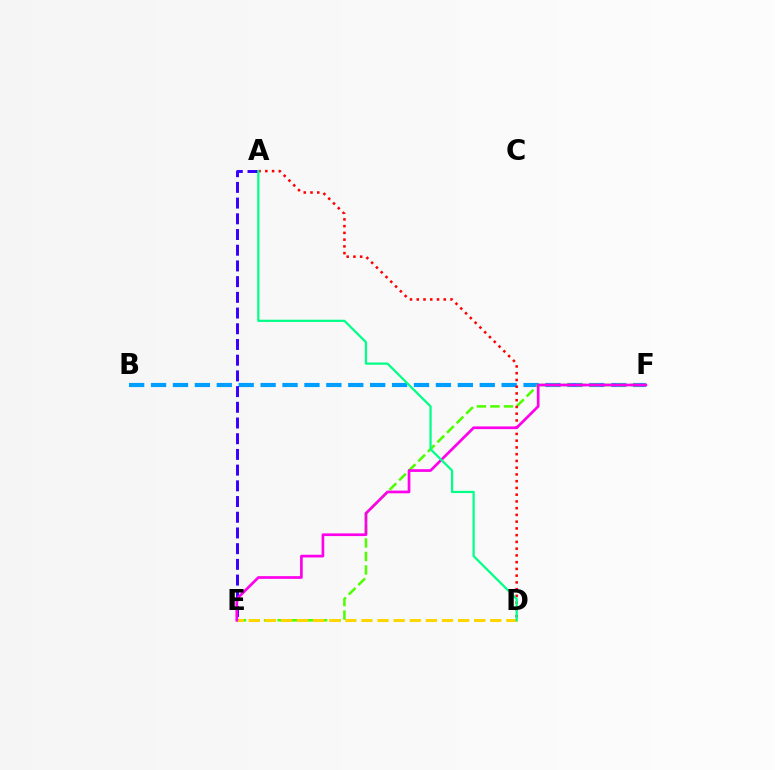{('B', 'F'): [{'color': '#009eff', 'line_style': 'dashed', 'thickness': 2.98}], ('E', 'F'): [{'color': '#4fff00', 'line_style': 'dashed', 'thickness': 1.84}, {'color': '#ff00ed', 'line_style': 'solid', 'thickness': 1.94}], ('D', 'E'): [{'color': '#ffd500', 'line_style': 'dashed', 'thickness': 2.19}], ('A', 'D'): [{'color': '#ff0000', 'line_style': 'dotted', 'thickness': 1.83}, {'color': '#00ff86', 'line_style': 'solid', 'thickness': 1.6}], ('A', 'E'): [{'color': '#3700ff', 'line_style': 'dashed', 'thickness': 2.13}]}